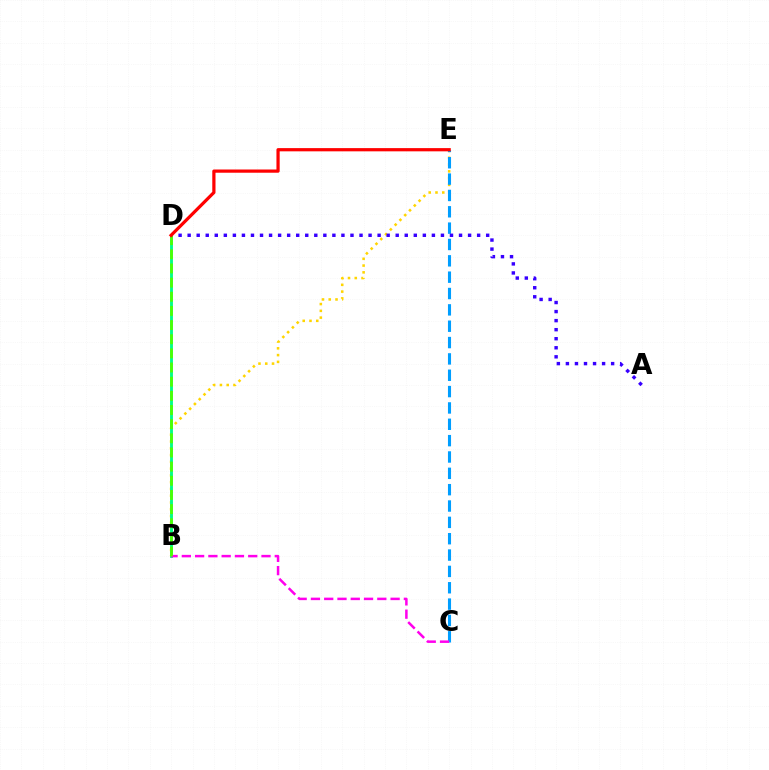{('B', 'E'): [{'color': '#ffd500', 'line_style': 'dotted', 'thickness': 1.84}], ('B', 'D'): [{'color': '#00ff86', 'line_style': 'solid', 'thickness': 2.06}, {'color': '#4fff00', 'line_style': 'dashed', 'thickness': 1.92}], ('C', 'E'): [{'color': '#009eff', 'line_style': 'dashed', 'thickness': 2.22}], ('B', 'C'): [{'color': '#ff00ed', 'line_style': 'dashed', 'thickness': 1.8}], ('A', 'D'): [{'color': '#3700ff', 'line_style': 'dotted', 'thickness': 2.46}], ('D', 'E'): [{'color': '#ff0000', 'line_style': 'solid', 'thickness': 2.32}]}